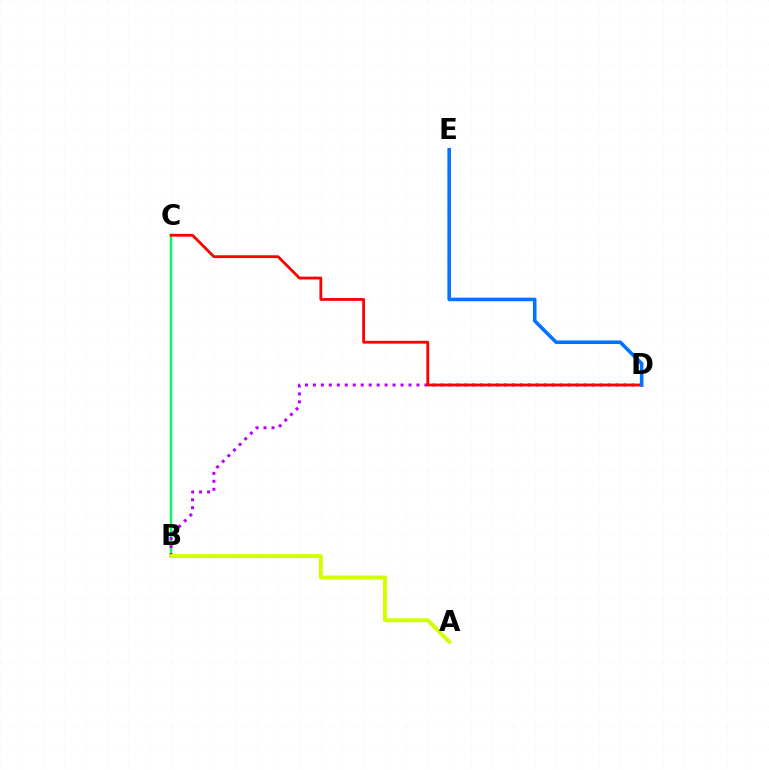{('B', 'C'): [{'color': '#00ff5c', 'line_style': 'solid', 'thickness': 1.79}], ('B', 'D'): [{'color': '#b900ff', 'line_style': 'dotted', 'thickness': 2.16}], ('A', 'B'): [{'color': '#d1ff00', 'line_style': 'solid', 'thickness': 2.85}], ('C', 'D'): [{'color': '#ff0000', 'line_style': 'solid', 'thickness': 2.03}], ('D', 'E'): [{'color': '#0074ff', 'line_style': 'solid', 'thickness': 2.57}]}